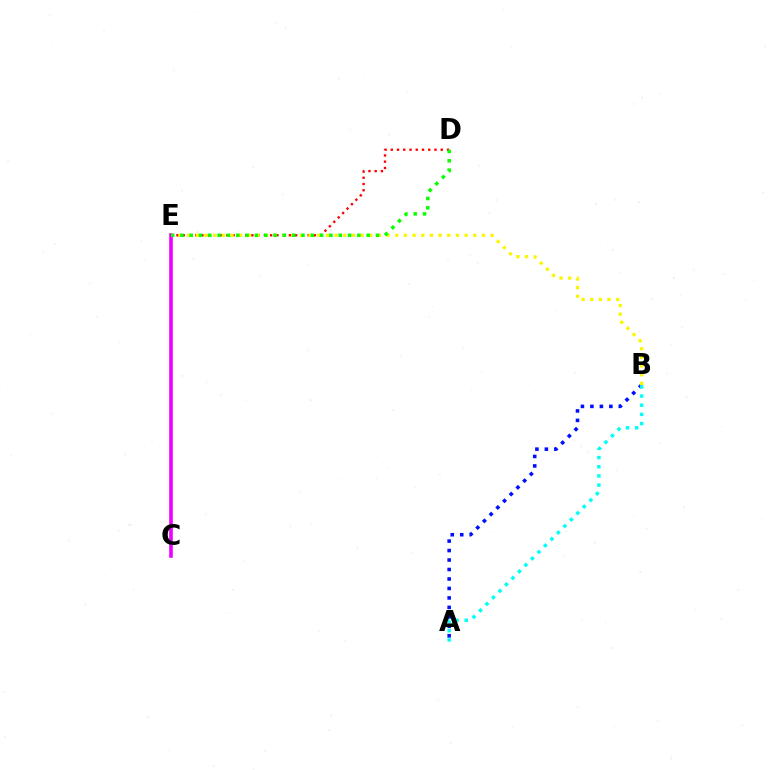{('D', 'E'): [{'color': '#ff0000', 'line_style': 'dotted', 'thickness': 1.7}, {'color': '#08ff00', 'line_style': 'dotted', 'thickness': 2.53}], ('C', 'E'): [{'color': '#ee00ff', 'line_style': 'solid', 'thickness': 2.59}], ('A', 'B'): [{'color': '#0010ff', 'line_style': 'dotted', 'thickness': 2.57}, {'color': '#00fff6', 'line_style': 'dotted', 'thickness': 2.49}], ('B', 'E'): [{'color': '#fcf500', 'line_style': 'dotted', 'thickness': 2.36}]}